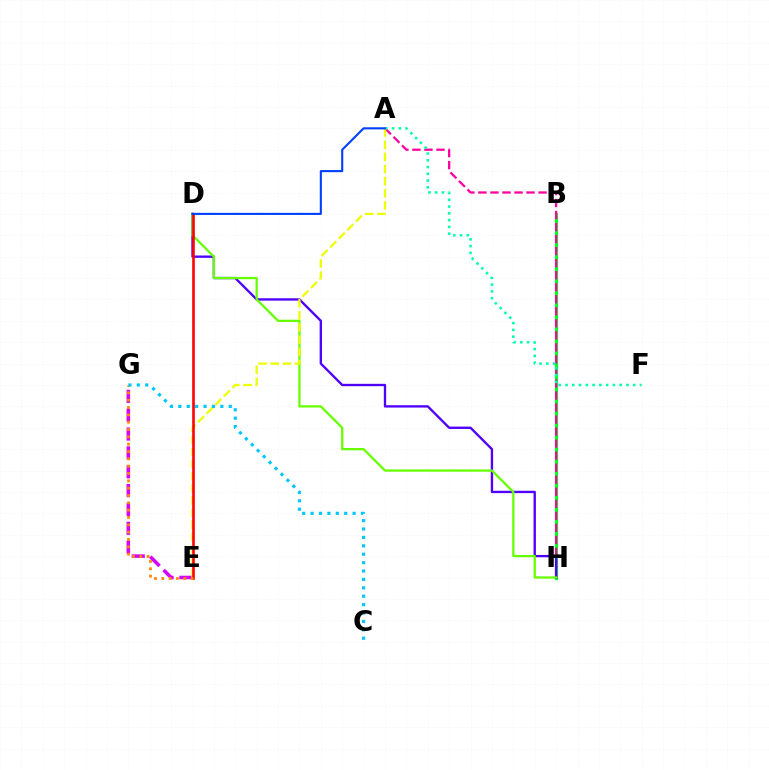{('B', 'H'): [{'color': '#00ff27', 'line_style': 'solid', 'thickness': 2.28}], ('A', 'H'): [{'color': '#ff00a0', 'line_style': 'dashed', 'thickness': 1.63}], ('E', 'G'): [{'color': '#d600ff', 'line_style': 'dashed', 'thickness': 2.56}, {'color': '#ff8800', 'line_style': 'dotted', 'thickness': 1.99}], ('D', 'H'): [{'color': '#4f00ff', 'line_style': 'solid', 'thickness': 1.69}, {'color': '#66ff00', 'line_style': 'solid', 'thickness': 1.64}], ('A', 'E'): [{'color': '#eeff00', 'line_style': 'dashed', 'thickness': 1.65}], ('D', 'E'): [{'color': '#ff0000', 'line_style': 'solid', 'thickness': 1.88}], ('C', 'G'): [{'color': '#00c7ff', 'line_style': 'dotted', 'thickness': 2.28}], ('A', 'F'): [{'color': '#00ffaf', 'line_style': 'dotted', 'thickness': 1.84}], ('A', 'D'): [{'color': '#003fff', 'line_style': 'solid', 'thickness': 1.51}]}